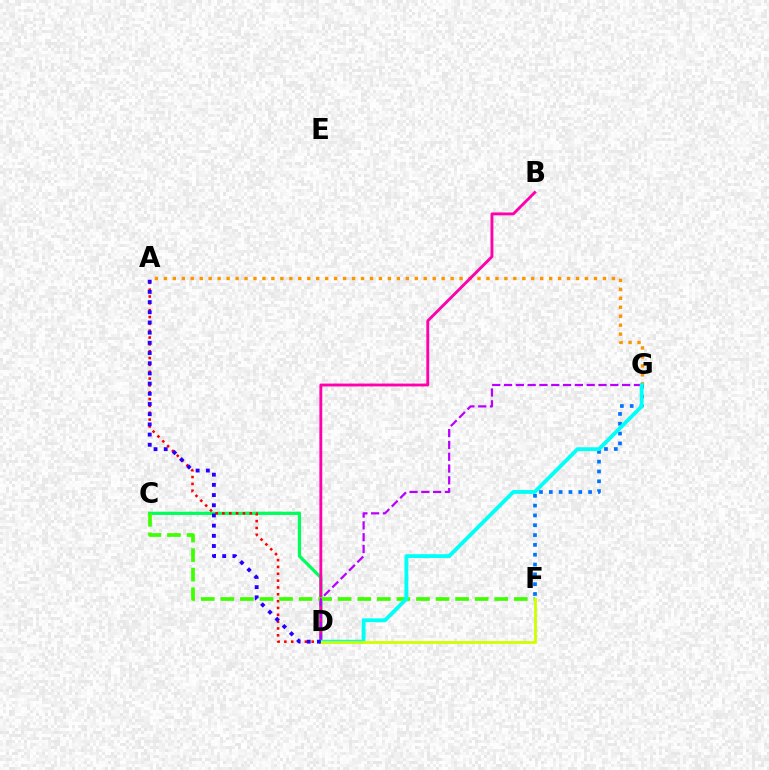{('A', 'G'): [{'color': '#ff9400', 'line_style': 'dotted', 'thickness': 2.43}], ('C', 'D'): [{'color': '#00ff5c', 'line_style': 'solid', 'thickness': 2.33}], ('B', 'D'): [{'color': '#ff00ac', 'line_style': 'solid', 'thickness': 2.06}], ('F', 'G'): [{'color': '#0074ff', 'line_style': 'dotted', 'thickness': 2.67}], ('A', 'D'): [{'color': '#ff0000', 'line_style': 'dotted', 'thickness': 1.86}, {'color': '#2500ff', 'line_style': 'dotted', 'thickness': 2.77}], ('C', 'F'): [{'color': '#3dff00', 'line_style': 'dashed', 'thickness': 2.66}], ('D', 'G'): [{'color': '#b900ff', 'line_style': 'dashed', 'thickness': 1.6}, {'color': '#00fff6', 'line_style': 'solid', 'thickness': 2.76}], ('D', 'F'): [{'color': '#d1ff00', 'line_style': 'solid', 'thickness': 2.01}]}